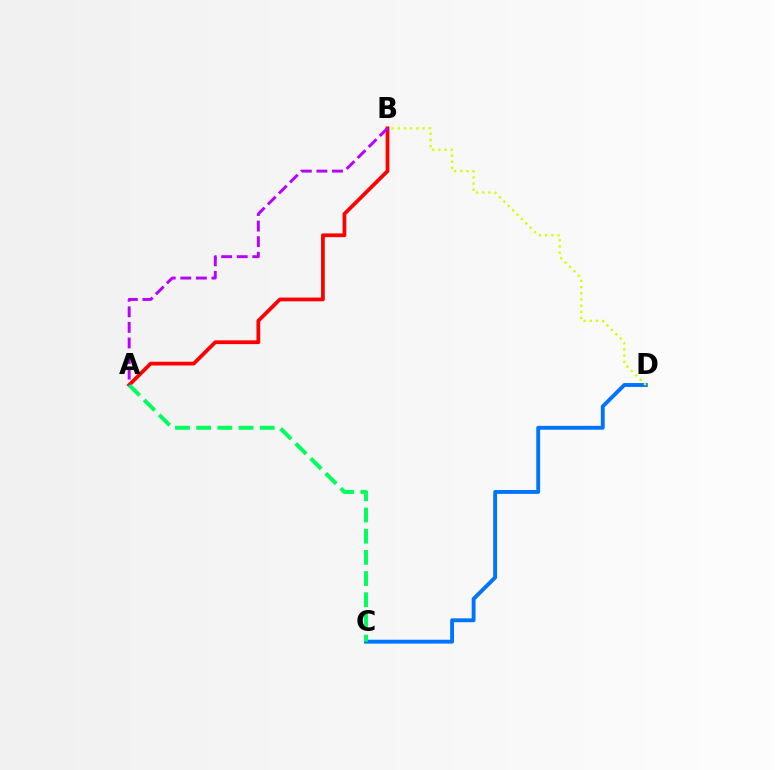{('C', 'D'): [{'color': '#0074ff', 'line_style': 'solid', 'thickness': 2.79}], ('A', 'B'): [{'color': '#ff0000', 'line_style': 'solid', 'thickness': 2.7}, {'color': '#b900ff', 'line_style': 'dashed', 'thickness': 2.11}], ('A', 'C'): [{'color': '#00ff5c', 'line_style': 'dashed', 'thickness': 2.88}], ('B', 'D'): [{'color': '#d1ff00', 'line_style': 'dotted', 'thickness': 1.68}]}